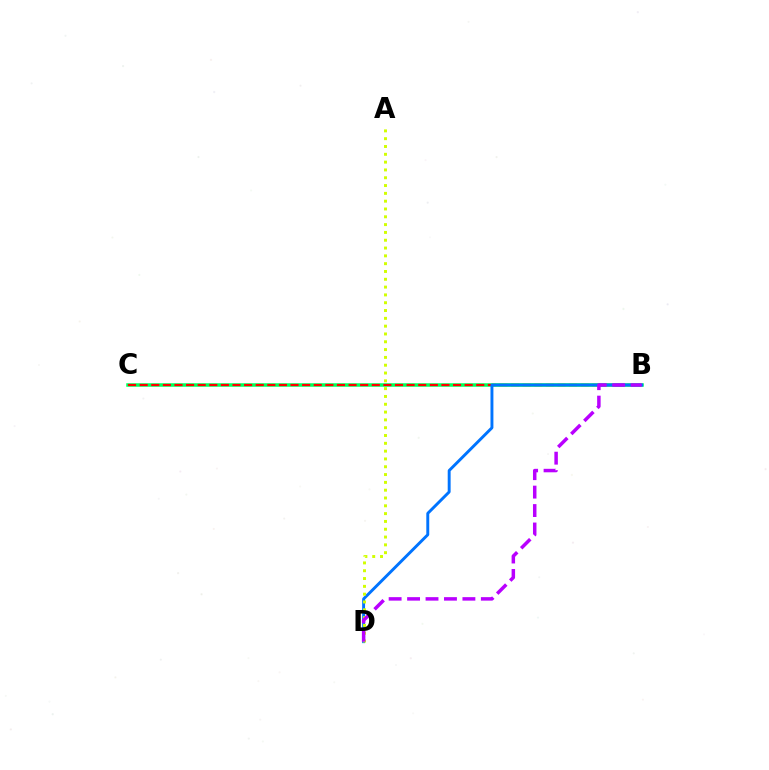{('B', 'C'): [{'color': '#00ff5c', 'line_style': 'solid', 'thickness': 2.52}, {'color': '#ff0000', 'line_style': 'dashed', 'thickness': 1.58}], ('B', 'D'): [{'color': '#0074ff', 'line_style': 'solid', 'thickness': 2.1}, {'color': '#b900ff', 'line_style': 'dashed', 'thickness': 2.51}], ('A', 'D'): [{'color': '#d1ff00', 'line_style': 'dotted', 'thickness': 2.12}]}